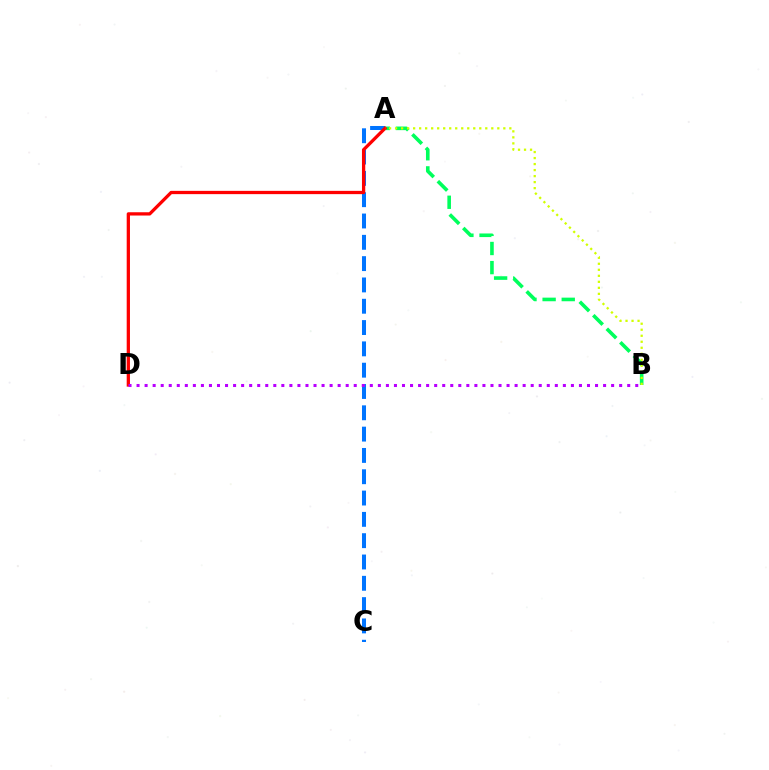{('A', 'C'): [{'color': '#0074ff', 'line_style': 'dashed', 'thickness': 2.9}], ('A', 'B'): [{'color': '#00ff5c', 'line_style': 'dashed', 'thickness': 2.6}, {'color': '#d1ff00', 'line_style': 'dotted', 'thickness': 1.63}], ('A', 'D'): [{'color': '#ff0000', 'line_style': 'solid', 'thickness': 2.36}], ('B', 'D'): [{'color': '#b900ff', 'line_style': 'dotted', 'thickness': 2.19}]}